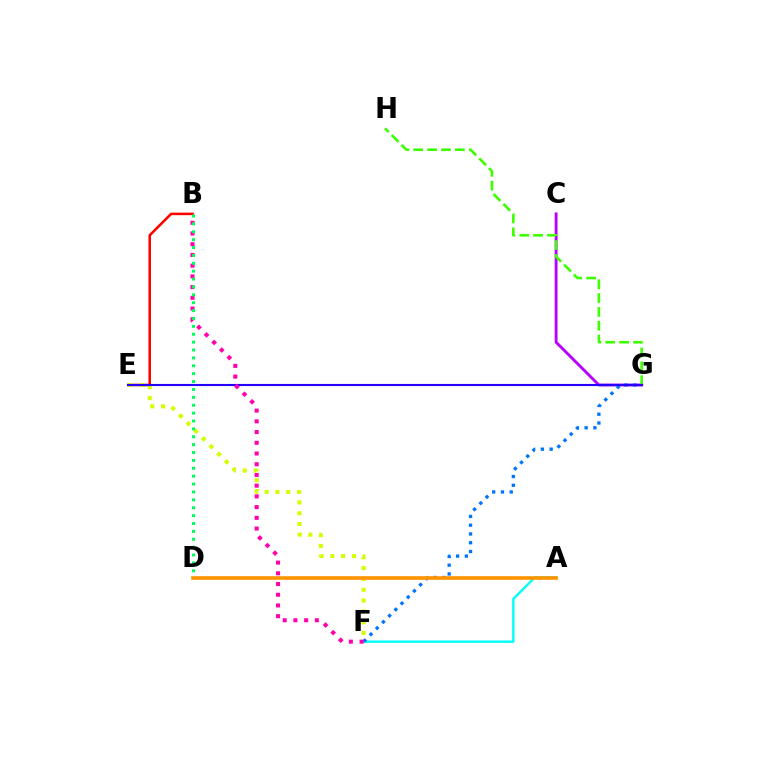{('B', 'E'): [{'color': '#ff0000', 'line_style': 'solid', 'thickness': 1.84}], ('A', 'F'): [{'color': '#00fff6', 'line_style': 'solid', 'thickness': 1.73}], ('E', 'F'): [{'color': '#d1ff00', 'line_style': 'dotted', 'thickness': 2.94}], ('C', 'G'): [{'color': '#b900ff', 'line_style': 'solid', 'thickness': 2.05}], ('F', 'G'): [{'color': '#0074ff', 'line_style': 'dotted', 'thickness': 2.38}], ('G', 'H'): [{'color': '#3dff00', 'line_style': 'dashed', 'thickness': 1.89}], ('E', 'G'): [{'color': '#2500ff', 'line_style': 'solid', 'thickness': 1.53}], ('B', 'F'): [{'color': '#ff00ac', 'line_style': 'dotted', 'thickness': 2.91}], ('B', 'D'): [{'color': '#00ff5c', 'line_style': 'dotted', 'thickness': 2.14}], ('A', 'D'): [{'color': '#ff9400', 'line_style': 'solid', 'thickness': 2.63}]}